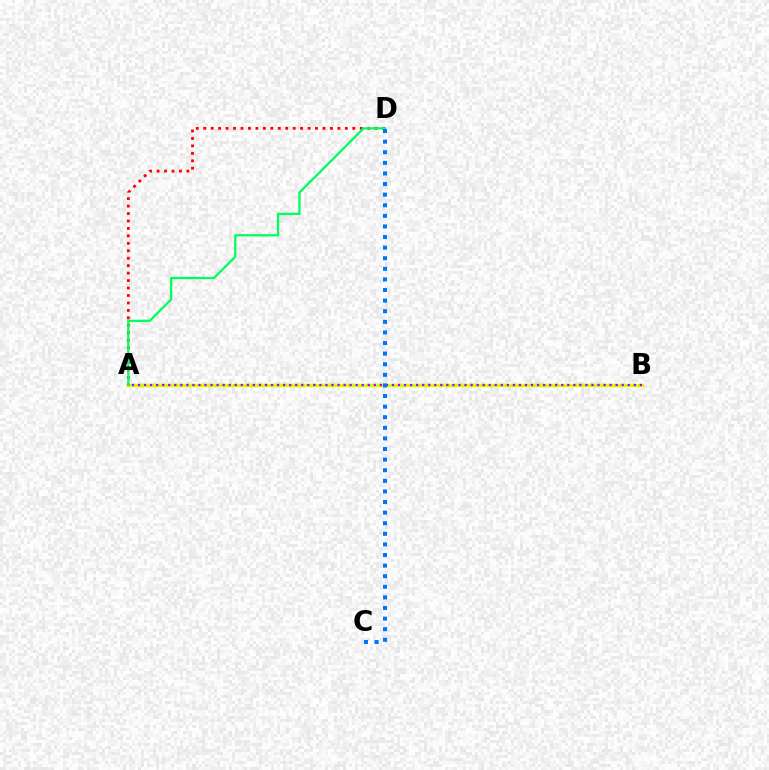{('A', 'B'): [{'color': '#d1ff00', 'line_style': 'solid', 'thickness': 2.43}, {'color': '#b900ff', 'line_style': 'dotted', 'thickness': 1.64}], ('A', 'D'): [{'color': '#ff0000', 'line_style': 'dotted', 'thickness': 2.02}, {'color': '#00ff5c', 'line_style': 'solid', 'thickness': 1.64}], ('C', 'D'): [{'color': '#0074ff', 'line_style': 'dotted', 'thickness': 2.88}]}